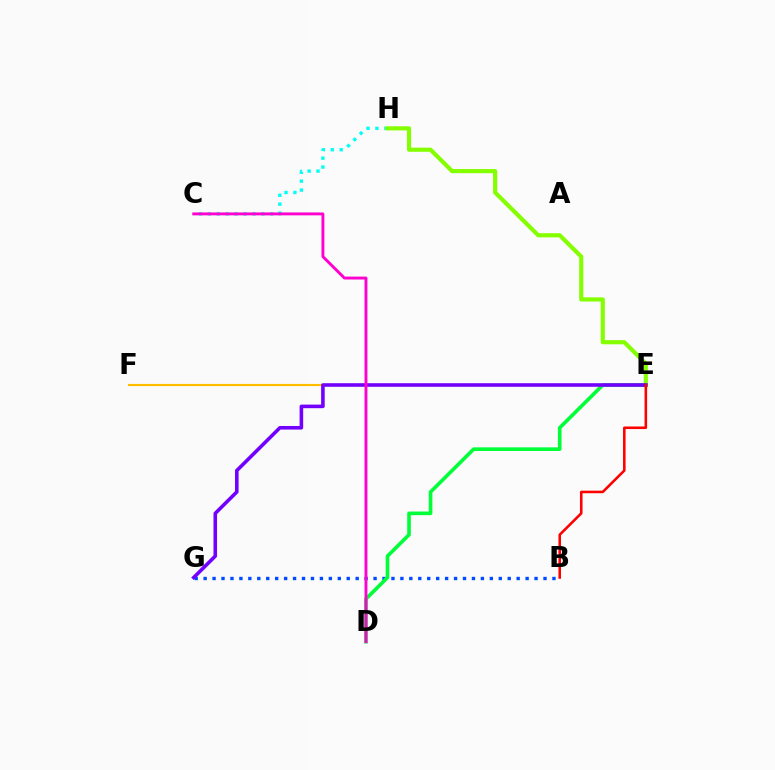{('C', 'H'): [{'color': '#00fff6', 'line_style': 'dotted', 'thickness': 2.42}], ('B', 'G'): [{'color': '#004bff', 'line_style': 'dotted', 'thickness': 2.43}], ('E', 'F'): [{'color': '#ffbd00', 'line_style': 'solid', 'thickness': 1.53}], ('E', 'H'): [{'color': '#84ff00', 'line_style': 'solid', 'thickness': 2.98}], ('D', 'E'): [{'color': '#00ff39', 'line_style': 'solid', 'thickness': 2.61}], ('E', 'G'): [{'color': '#7200ff', 'line_style': 'solid', 'thickness': 2.58}], ('C', 'D'): [{'color': '#ff00cf', 'line_style': 'solid', 'thickness': 2.09}], ('B', 'E'): [{'color': '#ff0000', 'line_style': 'solid', 'thickness': 1.85}]}